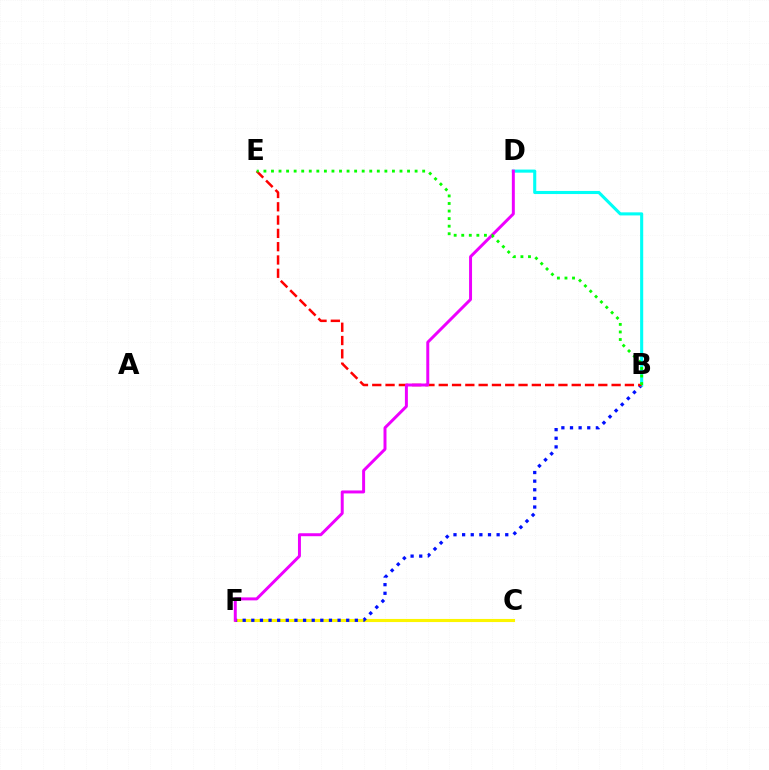{('C', 'F'): [{'color': '#fcf500', 'line_style': 'solid', 'thickness': 2.23}], ('B', 'F'): [{'color': '#0010ff', 'line_style': 'dotted', 'thickness': 2.34}], ('B', 'D'): [{'color': '#00fff6', 'line_style': 'solid', 'thickness': 2.22}], ('B', 'E'): [{'color': '#ff0000', 'line_style': 'dashed', 'thickness': 1.81}, {'color': '#08ff00', 'line_style': 'dotted', 'thickness': 2.05}], ('D', 'F'): [{'color': '#ee00ff', 'line_style': 'solid', 'thickness': 2.14}]}